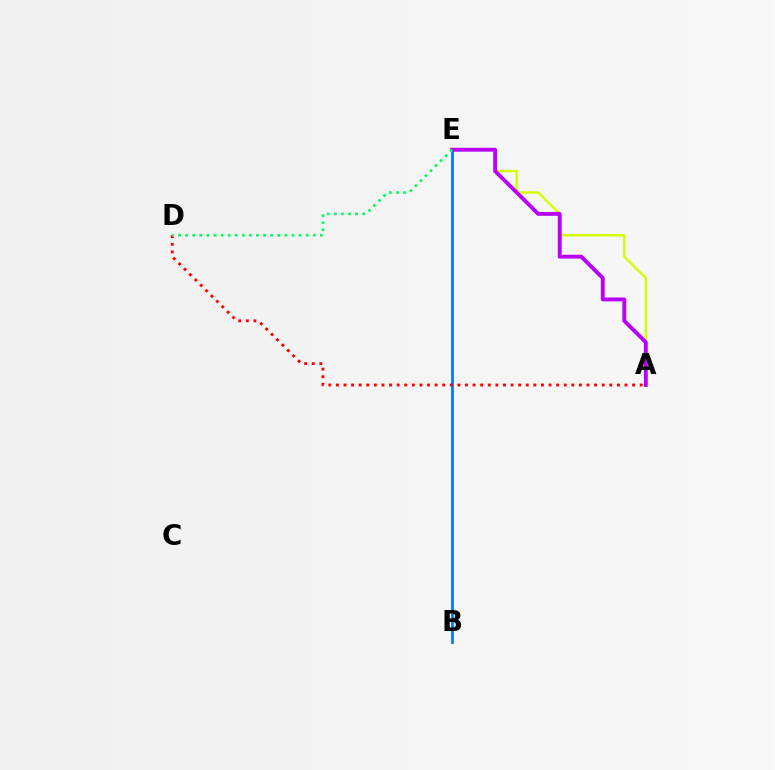{('B', 'E'): [{'color': '#0074ff', 'line_style': 'solid', 'thickness': 1.96}], ('A', 'D'): [{'color': '#ff0000', 'line_style': 'dotted', 'thickness': 2.06}], ('A', 'E'): [{'color': '#d1ff00', 'line_style': 'solid', 'thickness': 1.73}, {'color': '#b900ff', 'line_style': 'solid', 'thickness': 2.79}], ('D', 'E'): [{'color': '#00ff5c', 'line_style': 'dotted', 'thickness': 1.93}]}